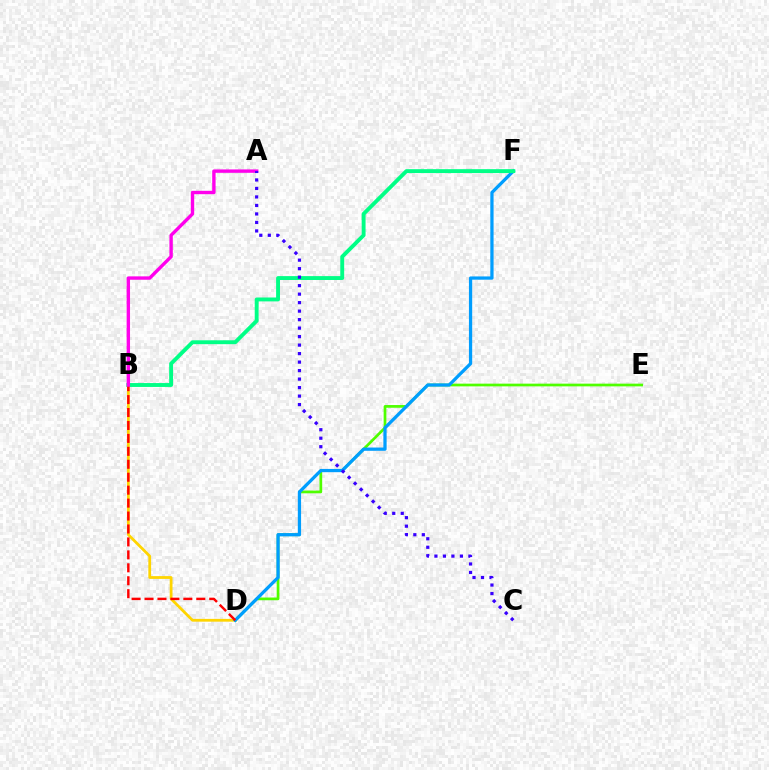{('B', 'D'): [{'color': '#ffd500', 'line_style': 'solid', 'thickness': 2.0}, {'color': '#ff0000', 'line_style': 'dashed', 'thickness': 1.76}], ('D', 'E'): [{'color': '#4fff00', 'line_style': 'solid', 'thickness': 1.95}], ('D', 'F'): [{'color': '#009eff', 'line_style': 'solid', 'thickness': 2.34}], ('B', 'F'): [{'color': '#00ff86', 'line_style': 'solid', 'thickness': 2.8}], ('A', 'B'): [{'color': '#ff00ed', 'line_style': 'solid', 'thickness': 2.43}], ('A', 'C'): [{'color': '#3700ff', 'line_style': 'dotted', 'thickness': 2.31}]}